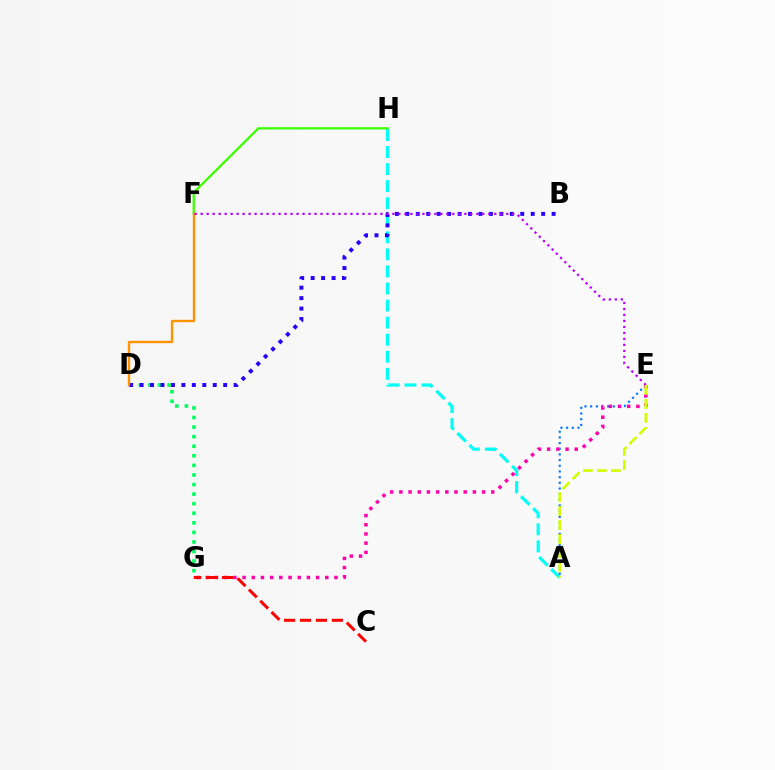{('A', 'H'): [{'color': '#00fff6', 'line_style': 'dashed', 'thickness': 2.32}], ('F', 'H'): [{'color': '#3dff00', 'line_style': 'solid', 'thickness': 1.66}], ('A', 'E'): [{'color': '#0074ff', 'line_style': 'dotted', 'thickness': 1.54}, {'color': '#d1ff00', 'line_style': 'dashed', 'thickness': 1.9}], ('D', 'G'): [{'color': '#00ff5c', 'line_style': 'dotted', 'thickness': 2.6}], ('B', 'D'): [{'color': '#2500ff', 'line_style': 'dotted', 'thickness': 2.84}], ('E', 'G'): [{'color': '#ff00ac', 'line_style': 'dotted', 'thickness': 2.5}], ('C', 'G'): [{'color': '#ff0000', 'line_style': 'dashed', 'thickness': 2.16}], ('D', 'F'): [{'color': '#ff9400', 'line_style': 'solid', 'thickness': 1.71}], ('E', 'F'): [{'color': '#b900ff', 'line_style': 'dotted', 'thickness': 1.63}]}